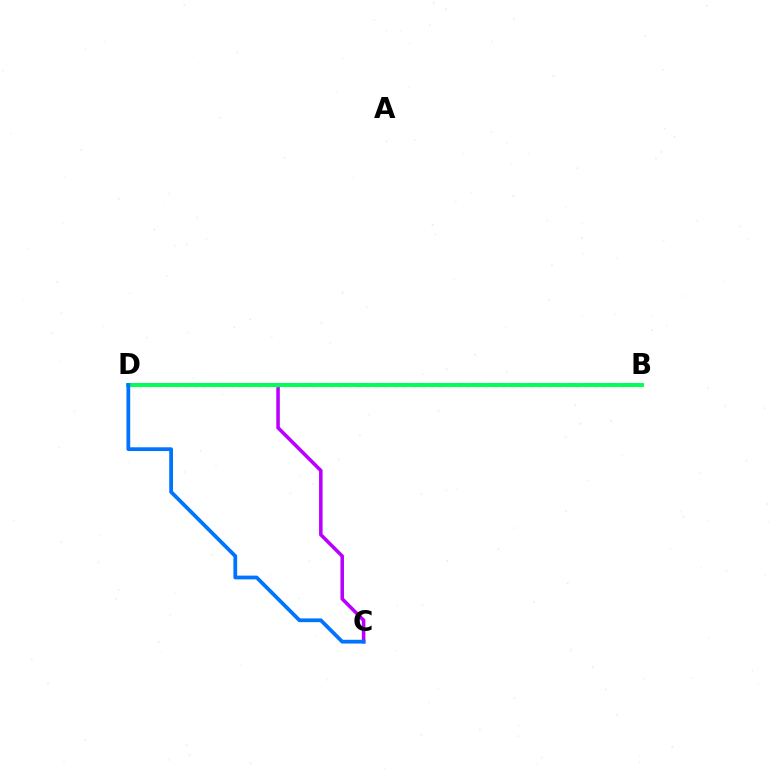{('B', 'D'): [{'color': '#ff0000', 'line_style': 'dashed', 'thickness': 2.58}, {'color': '#d1ff00', 'line_style': 'dotted', 'thickness': 2.47}, {'color': '#00ff5c', 'line_style': 'solid', 'thickness': 2.84}], ('C', 'D'): [{'color': '#b900ff', 'line_style': 'solid', 'thickness': 2.55}, {'color': '#0074ff', 'line_style': 'solid', 'thickness': 2.71}]}